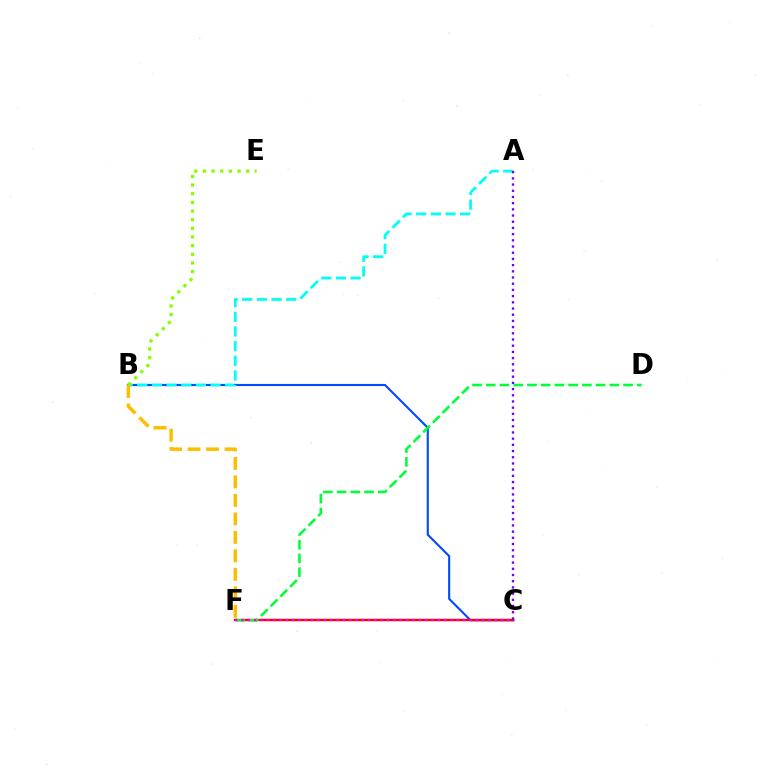{('B', 'C'): [{'color': '#004bff', 'line_style': 'solid', 'thickness': 1.53}], ('C', 'F'): [{'color': '#ff0000', 'line_style': 'solid', 'thickness': 1.68}, {'color': '#ff00cf', 'line_style': 'dotted', 'thickness': 1.72}], ('D', 'F'): [{'color': '#00ff39', 'line_style': 'dashed', 'thickness': 1.87}], ('A', 'B'): [{'color': '#00fff6', 'line_style': 'dashed', 'thickness': 1.99}], ('B', 'E'): [{'color': '#84ff00', 'line_style': 'dotted', 'thickness': 2.35}], ('B', 'F'): [{'color': '#ffbd00', 'line_style': 'dashed', 'thickness': 2.51}], ('A', 'C'): [{'color': '#7200ff', 'line_style': 'dotted', 'thickness': 1.68}]}